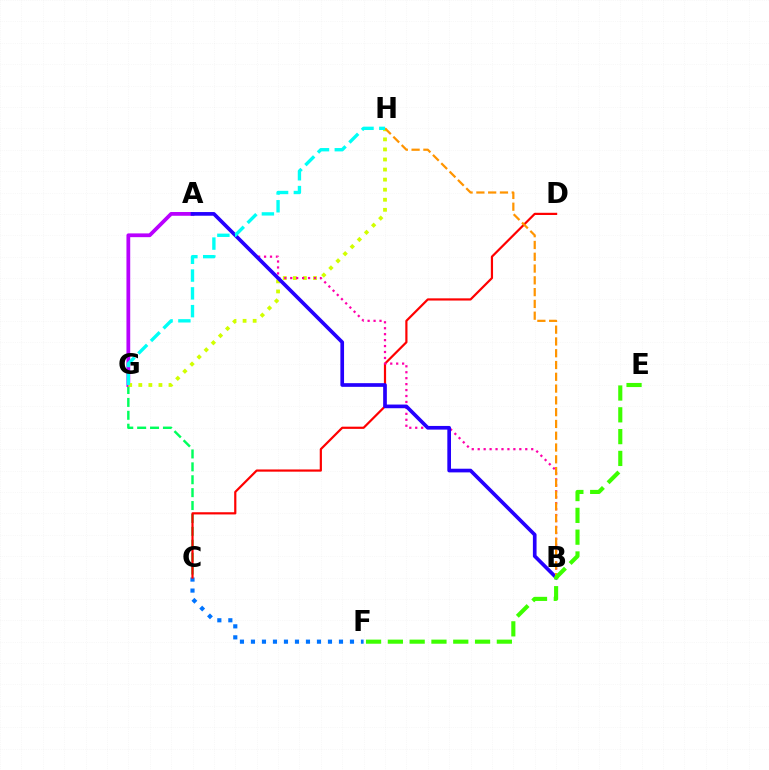{('C', 'G'): [{'color': '#00ff5c', 'line_style': 'dashed', 'thickness': 1.75}], ('C', 'F'): [{'color': '#0074ff', 'line_style': 'dotted', 'thickness': 2.99}], ('C', 'D'): [{'color': '#ff0000', 'line_style': 'solid', 'thickness': 1.58}], ('A', 'G'): [{'color': '#b900ff', 'line_style': 'solid', 'thickness': 2.71}], ('G', 'H'): [{'color': '#d1ff00', 'line_style': 'dotted', 'thickness': 2.73}, {'color': '#00fff6', 'line_style': 'dashed', 'thickness': 2.42}], ('A', 'B'): [{'color': '#ff00ac', 'line_style': 'dotted', 'thickness': 1.62}, {'color': '#2500ff', 'line_style': 'solid', 'thickness': 2.65}], ('B', 'H'): [{'color': '#ff9400', 'line_style': 'dashed', 'thickness': 1.6}], ('E', 'F'): [{'color': '#3dff00', 'line_style': 'dashed', 'thickness': 2.96}]}